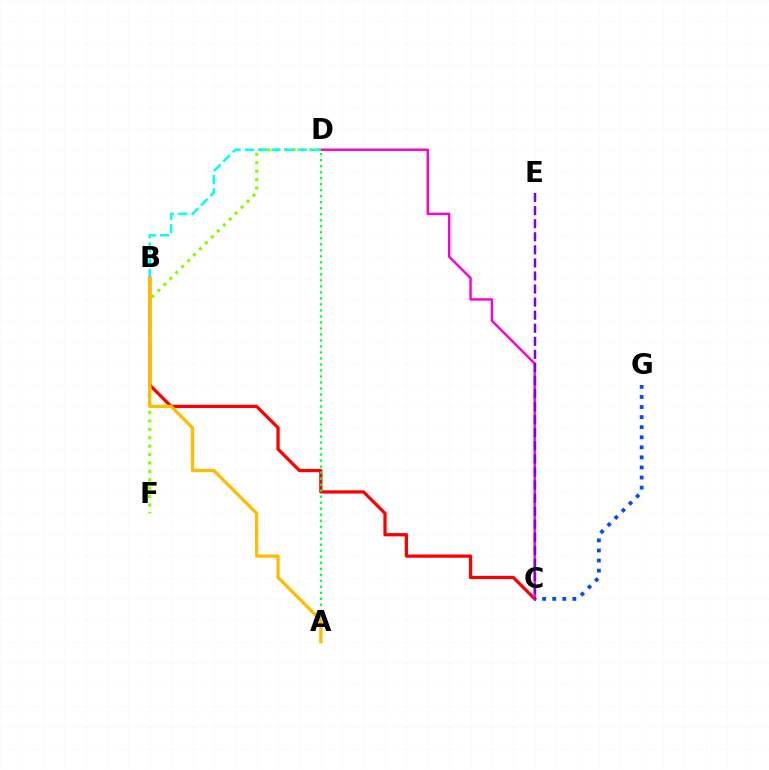{('B', 'C'): [{'color': '#ff0000', 'line_style': 'solid', 'thickness': 2.34}], ('A', 'D'): [{'color': '#00ff39', 'line_style': 'dotted', 'thickness': 1.63}], ('C', 'D'): [{'color': '#ff00cf', 'line_style': 'solid', 'thickness': 1.77}], ('C', 'G'): [{'color': '#004bff', 'line_style': 'dotted', 'thickness': 2.74}], ('D', 'F'): [{'color': '#84ff00', 'line_style': 'dotted', 'thickness': 2.28}], ('B', 'D'): [{'color': '#00fff6', 'line_style': 'dashed', 'thickness': 1.8}], ('A', 'B'): [{'color': '#ffbd00', 'line_style': 'solid', 'thickness': 2.36}], ('C', 'E'): [{'color': '#7200ff', 'line_style': 'dashed', 'thickness': 1.78}]}